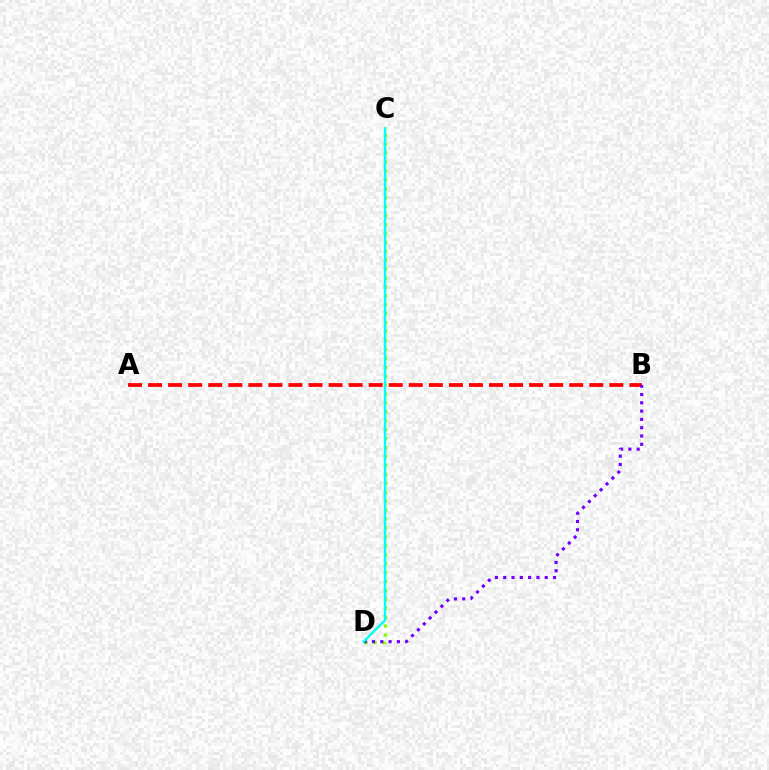{('A', 'B'): [{'color': '#ff0000', 'line_style': 'dashed', 'thickness': 2.72}], ('C', 'D'): [{'color': '#84ff00', 'line_style': 'dotted', 'thickness': 2.42}, {'color': '#00fff6', 'line_style': 'solid', 'thickness': 1.7}], ('B', 'D'): [{'color': '#7200ff', 'line_style': 'dotted', 'thickness': 2.26}]}